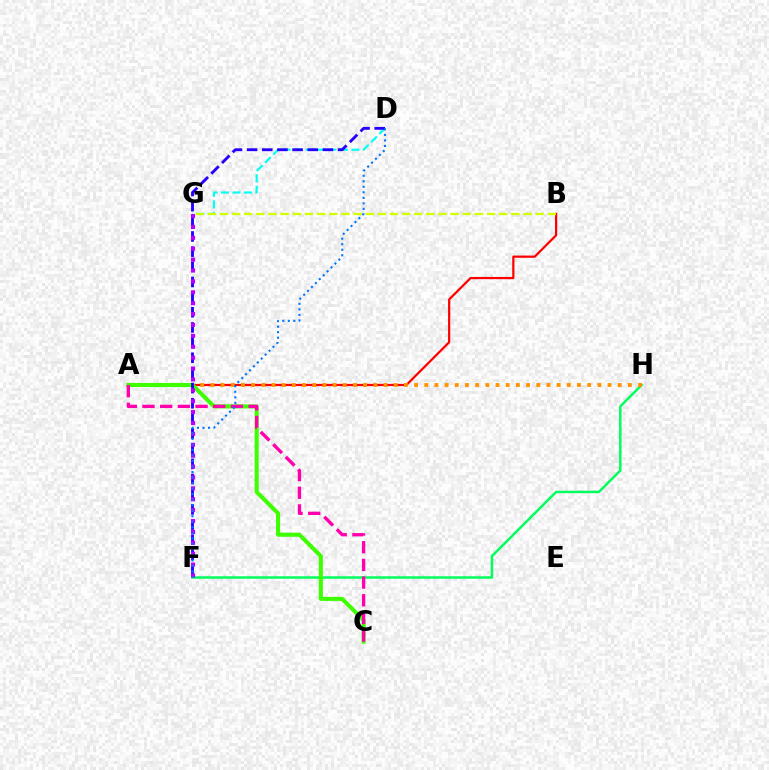{('D', 'G'): [{'color': '#00fff6', 'line_style': 'dashed', 'thickness': 1.56}], ('A', 'B'): [{'color': '#ff0000', 'line_style': 'solid', 'thickness': 1.6}], ('F', 'H'): [{'color': '#00ff5c', 'line_style': 'solid', 'thickness': 1.78}], ('A', 'H'): [{'color': '#ff9400', 'line_style': 'dotted', 'thickness': 2.77}], ('A', 'C'): [{'color': '#3dff00', 'line_style': 'solid', 'thickness': 2.93}, {'color': '#ff00ac', 'line_style': 'dashed', 'thickness': 2.4}], ('D', 'F'): [{'color': '#2500ff', 'line_style': 'dashed', 'thickness': 2.06}, {'color': '#0074ff', 'line_style': 'dotted', 'thickness': 1.5}], ('B', 'G'): [{'color': '#d1ff00', 'line_style': 'dashed', 'thickness': 1.65}], ('F', 'G'): [{'color': '#b900ff', 'line_style': 'dotted', 'thickness': 2.96}]}